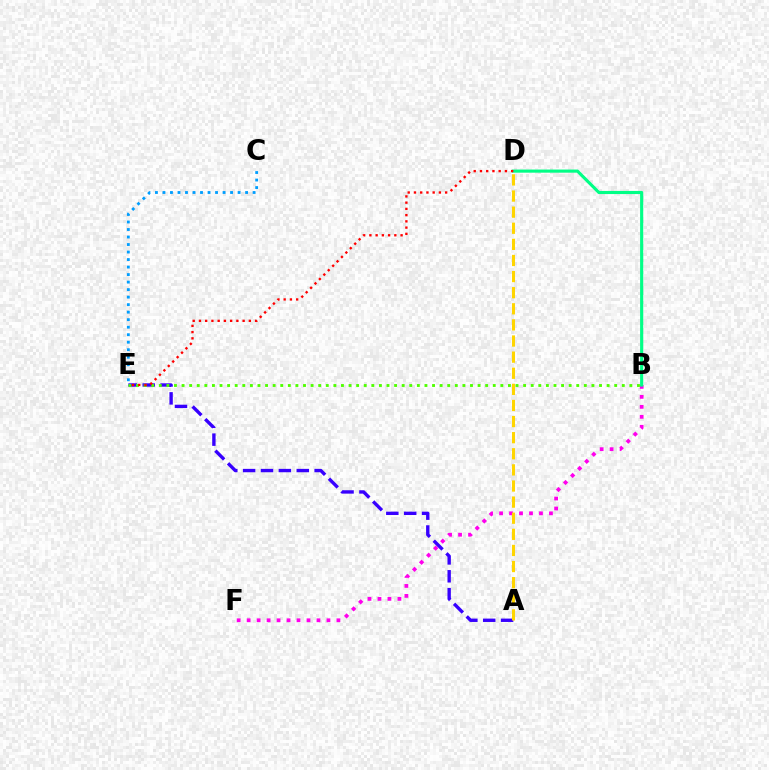{('A', 'E'): [{'color': '#3700ff', 'line_style': 'dashed', 'thickness': 2.43}], ('B', 'F'): [{'color': '#ff00ed', 'line_style': 'dotted', 'thickness': 2.71}], ('B', 'E'): [{'color': '#4fff00', 'line_style': 'dotted', 'thickness': 2.06}], ('B', 'D'): [{'color': '#00ff86', 'line_style': 'solid', 'thickness': 2.25}], ('C', 'E'): [{'color': '#009eff', 'line_style': 'dotted', 'thickness': 2.04}], ('A', 'D'): [{'color': '#ffd500', 'line_style': 'dashed', 'thickness': 2.19}], ('D', 'E'): [{'color': '#ff0000', 'line_style': 'dotted', 'thickness': 1.7}]}